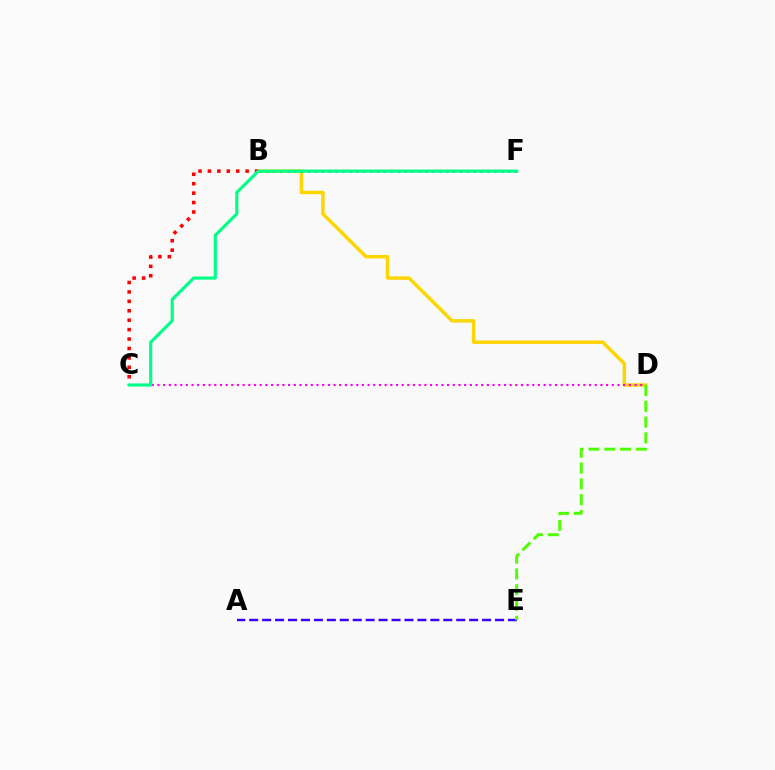{('A', 'E'): [{'color': '#3700ff', 'line_style': 'dashed', 'thickness': 1.76}], ('B', 'D'): [{'color': '#ffd500', 'line_style': 'solid', 'thickness': 2.48}], ('B', 'C'): [{'color': '#ff0000', 'line_style': 'dotted', 'thickness': 2.56}], ('C', 'D'): [{'color': '#ff00ed', 'line_style': 'dotted', 'thickness': 1.54}], ('B', 'F'): [{'color': '#009eff', 'line_style': 'dotted', 'thickness': 1.88}], ('C', 'F'): [{'color': '#00ff86', 'line_style': 'solid', 'thickness': 2.26}], ('D', 'E'): [{'color': '#4fff00', 'line_style': 'dashed', 'thickness': 2.14}]}